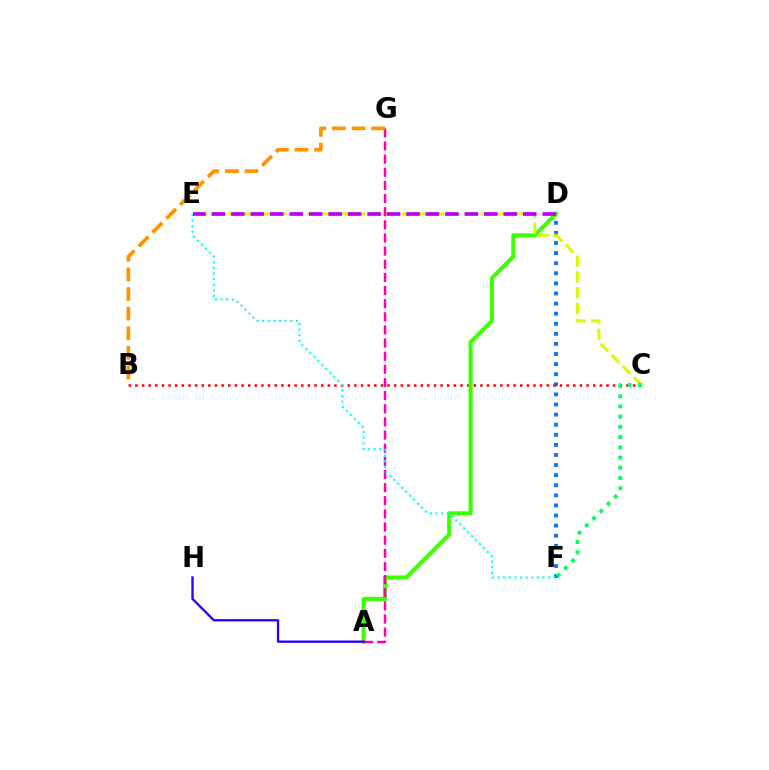{('D', 'F'): [{'color': '#0074ff', 'line_style': 'dotted', 'thickness': 2.74}], ('B', 'C'): [{'color': '#ff0000', 'line_style': 'dotted', 'thickness': 1.8}], ('A', 'D'): [{'color': '#3dff00', 'line_style': 'solid', 'thickness': 2.93}], ('C', 'E'): [{'color': '#d1ff00', 'line_style': 'dashed', 'thickness': 2.14}], ('A', 'G'): [{'color': '#ff00ac', 'line_style': 'dashed', 'thickness': 1.78}], ('B', 'G'): [{'color': '#ff9400', 'line_style': 'dashed', 'thickness': 2.66}], ('C', 'F'): [{'color': '#00ff5c', 'line_style': 'dotted', 'thickness': 2.78}], ('A', 'H'): [{'color': '#2500ff', 'line_style': 'solid', 'thickness': 1.67}], ('E', 'F'): [{'color': '#00fff6', 'line_style': 'dotted', 'thickness': 1.53}], ('D', 'E'): [{'color': '#b900ff', 'line_style': 'dashed', 'thickness': 2.64}]}